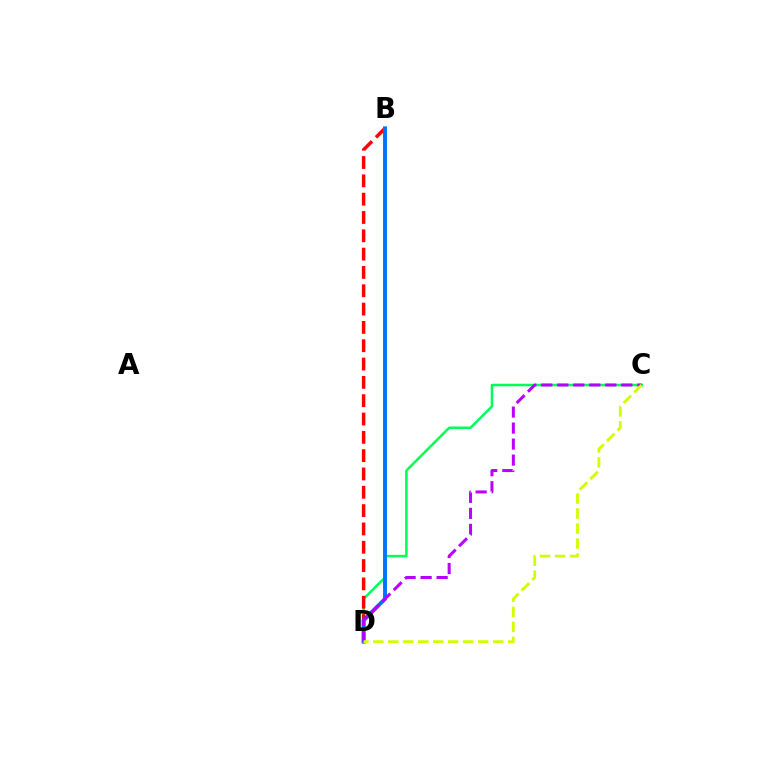{('C', 'D'): [{'color': '#00ff5c', 'line_style': 'solid', 'thickness': 1.83}, {'color': '#b900ff', 'line_style': 'dashed', 'thickness': 2.17}, {'color': '#d1ff00', 'line_style': 'dashed', 'thickness': 2.04}], ('B', 'D'): [{'color': '#ff0000', 'line_style': 'dashed', 'thickness': 2.49}, {'color': '#0074ff', 'line_style': 'solid', 'thickness': 2.82}]}